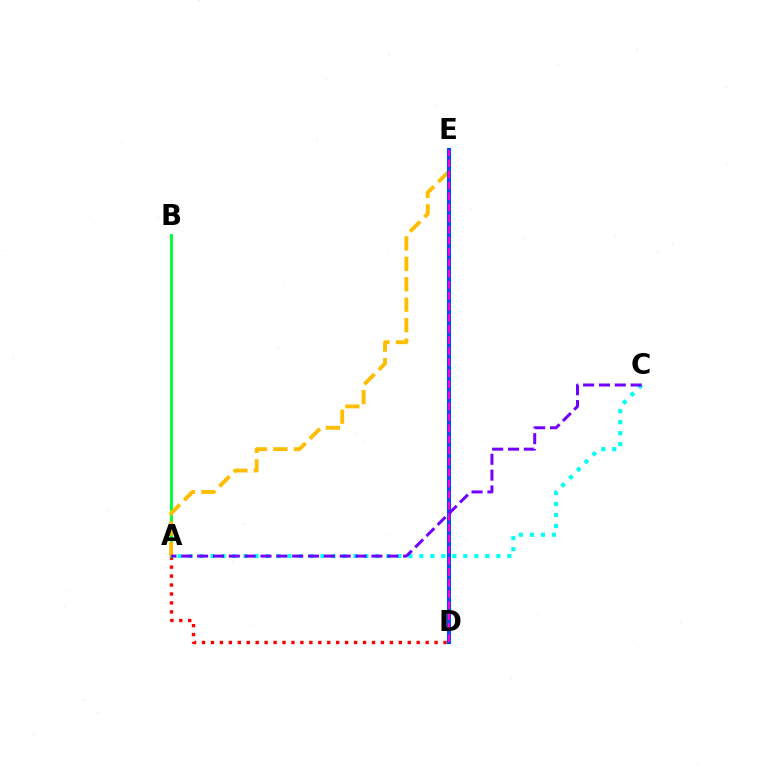{('A', 'D'): [{'color': '#ff0000', 'line_style': 'dotted', 'thickness': 2.43}], ('A', 'B'): [{'color': '#00ff39', 'line_style': 'solid', 'thickness': 2.09}], ('A', 'E'): [{'color': '#ffbd00', 'line_style': 'dashed', 'thickness': 2.78}], ('D', 'E'): [{'color': '#84ff00', 'line_style': 'solid', 'thickness': 1.58}, {'color': '#004bff', 'line_style': 'solid', 'thickness': 2.94}, {'color': '#ff00cf', 'line_style': 'dashed', 'thickness': 1.5}], ('A', 'C'): [{'color': '#00fff6', 'line_style': 'dotted', 'thickness': 2.99}, {'color': '#7200ff', 'line_style': 'dashed', 'thickness': 2.15}]}